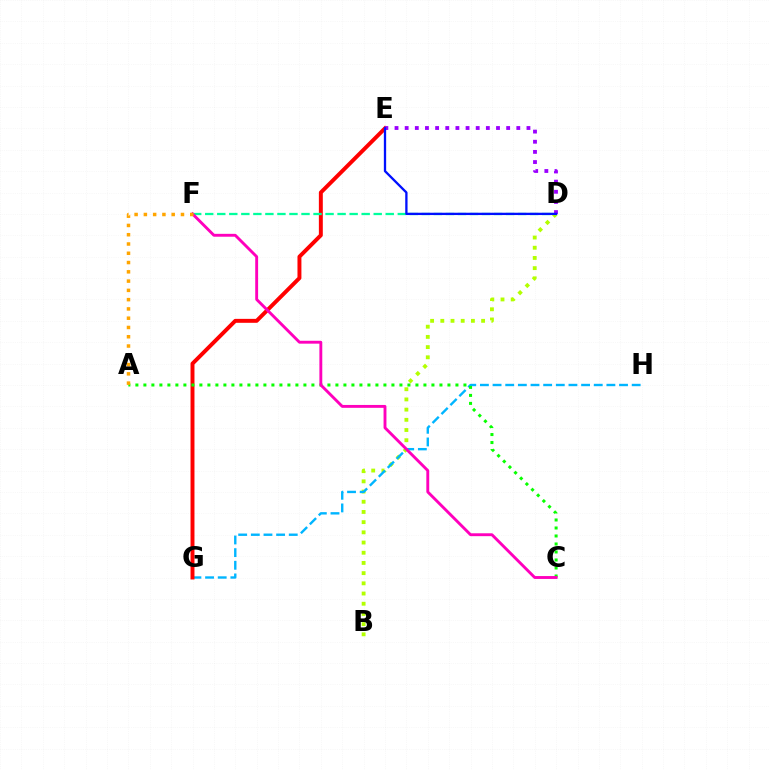{('B', 'D'): [{'color': '#b3ff00', 'line_style': 'dotted', 'thickness': 2.77}], ('G', 'H'): [{'color': '#00b5ff', 'line_style': 'dashed', 'thickness': 1.72}], ('E', 'G'): [{'color': '#ff0000', 'line_style': 'solid', 'thickness': 2.84}], ('D', 'F'): [{'color': '#00ff9d', 'line_style': 'dashed', 'thickness': 1.63}], ('A', 'C'): [{'color': '#08ff00', 'line_style': 'dotted', 'thickness': 2.17}], ('C', 'F'): [{'color': '#ff00bd', 'line_style': 'solid', 'thickness': 2.07}], ('D', 'E'): [{'color': '#9b00ff', 'line_style': 'dotted', 'thickness': 2.76}, {'color': '#0010ff', 'line_style': 'solid', 'thickness': 1.66}], ('A', 'F'): [{'color': '#ffa500', 'line_style': 'dotted', 'thickness': 2.52}]}